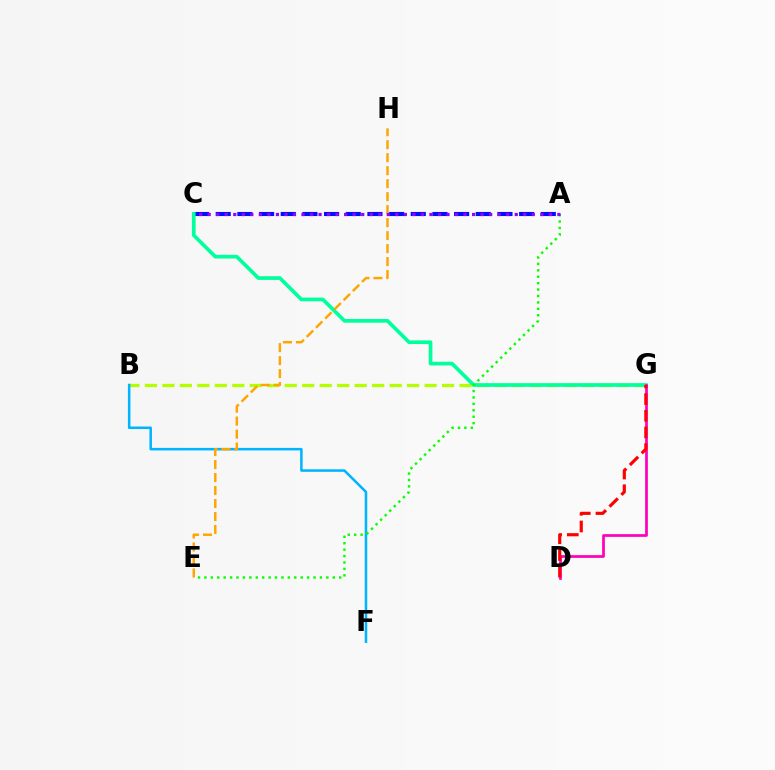{('B', 'G'): [{'color': '#b3ff00', 'line_style': 'dashed', 'thickness': 2.37}], ('B', 'F'): [{'color': '#00b5ff', 'line_style': 'solid', 'thickness': 1.82}], ('A', 'C'): [{'color': '#0010ff', 'line_style': 'dashed', 'thickness': 2.94}, {'color': '#9b00ff', 'line_style': 'dotted', 'thickness': 2.32}], ('C', 'G'): [{'color': '#00ff9d', 'line_style': 'solid', 'thickness': 2.65}], ('A', 'E'): [{'color': '#08ff00', 'line_style': 'dotted', 'thickness': 1.74}], ('E', 'H'): [{'color': '#ffa500', 'line_style': 'dashed', 'thickness': 1.77}], ('D', 'G'): [{'color': '#ff00bd', 'line_style': 'solid', 'thickness': 1.97}, {'color': '#ff0000', 'line_style': 'dashed', 'thickness': 2.27}]}